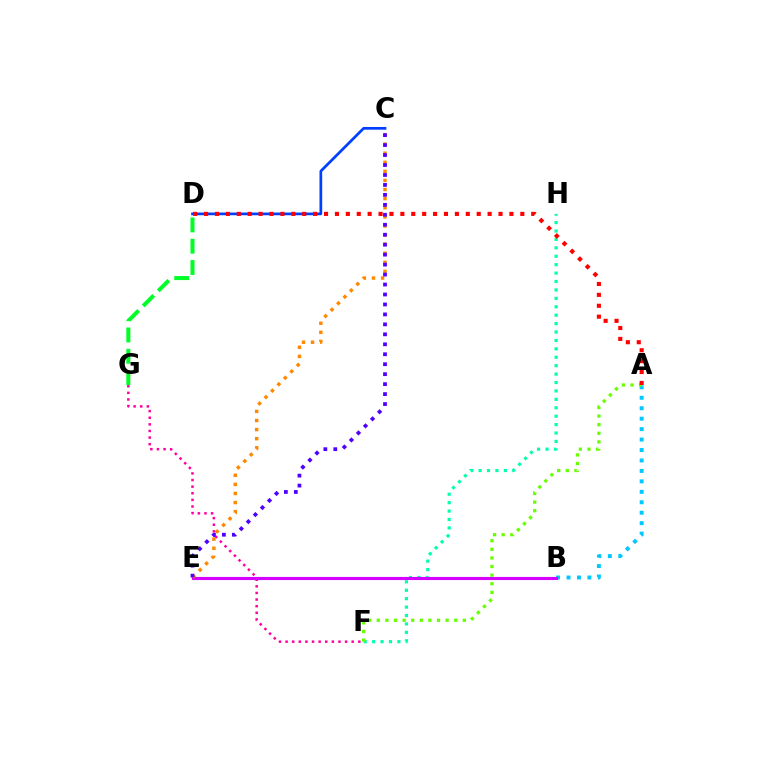{('F', 'G'): [{'color': '#ff00a0', 'line_style': 'dotted', 'thickness': 1.8}], ('A', 'B'): [{'color': '#00c7ff', 'line_style': 'dotted', 'thickness': 2.84}], ('D', 'G'): [{'color': '#00ff27', 'line_style': 'dashed', 'thickness': 2.89}], ('F', 'H'): [{'color': '#00ffaf', 'line_style': 'dotted', 'thickness': 2.29}], ('B', 'E'): [{'color': '#eeff00', 'line_style': 'dashed', 'thickness': 2.08}, {'color': '#d600ff', 'line_style': 'solid', 'thickness': 2.25}], ('A', 'F'): [{'color': '#66ff00', 'line_style': 'dotted', 'thickness': 2.34}], ('C', 'D'): [{'color': '#003fff', 'line_style': 'solid', 'thickness': 1.95}], ('C', 'E'): [{'color': '#ff8800', 'line_style': 'dotted', 'thickness': 2.47}, {'color': '#4f00ff', 'line_style': 'dotted', 'thickness': 2.71}], ('A', 'D'): [{'color': '#ff0000', 'line_style': 'dotted', 'thickness': 2.96}]}